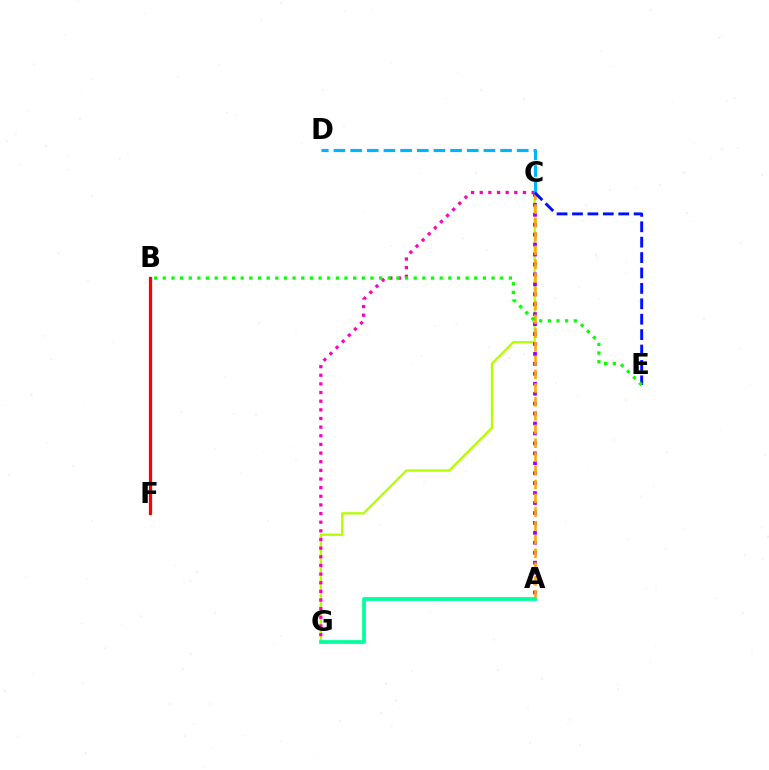{('C', 'G'): [{'color': '#b3ff00', 'line_style': 'solid', 'thickness': 1.68}, {'color': '#ff00bd', 'line_style': 'dotted', 'thickness': 2.35}], ('A', 'C'): [{'color': '#9b00ff', 'line_style': 'dotted', 'thickness': 2.7}, {'color': '#ffa500', 'line_style': 'dashed', 'thickness': 1.87}], ('C', 'D'): [{'color': '#00b5ff', 'line_style': 'dashed', 'thickness': 2.26}], ('A', 'G'): [{'color': '#00ff9d', 'line_style': 'solid', 'thickness': 2.7}], ('C', 'E'): [{'color': '#0010ff', 'line_style': 'dashed', 'thickness': 2.09}], ('B', 'E'): [{'color': '#08ff00', 'line_style': 'dotted', 'thickness': 2.35}], ('B', 'F'): [{'color': '#ff0000', 'line_style': 'solid', 'thickness': 2.34}]}